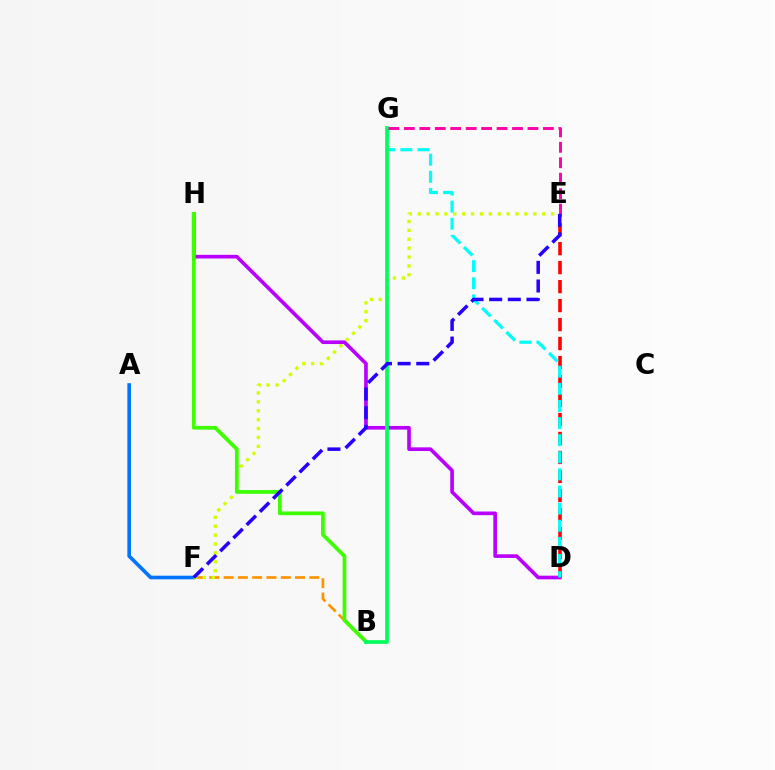{('A', 'F'): [{'color': '#0074ff', 'line_style': 'solid', 'thickness': 2.62}], ('B', 'F'): [{'color': '#ff9400', 'line_style': 'dashed', 'thickness': 1.94}], ('D', 'E'): [{'color': '#ff0000', 'line_style': 'dashed', 'thickness': 2.58}], ('E', 'F'): [{'color': '#d1ff00', 'line_style': 'dotted', 'thickness': 2.42}, {'color': '#2500ff', 'line_style': 'dashed', 'thickness': 2.53}], ('D', 'H'): [{'color': '#b900ff', 'line_style': 'solid', 'thickness': 2.63}], ('B', 'H'): [{'color': '#3dff00', 'line_style': 'solid', 'thickness': 2.7}], ('D', 'G'): [{'color': '#00fff6', 'line_style': 'dashed', 'thickness': 2.32}], ('B', 'G'): [{'color': '#00ff5c', 'line_style': 'solid', 'thickness': 2.66}], ('E', 'G'): [{'color': '#ff00ac', 'line_style': 'dashed', 'thickness': 2.1}]}